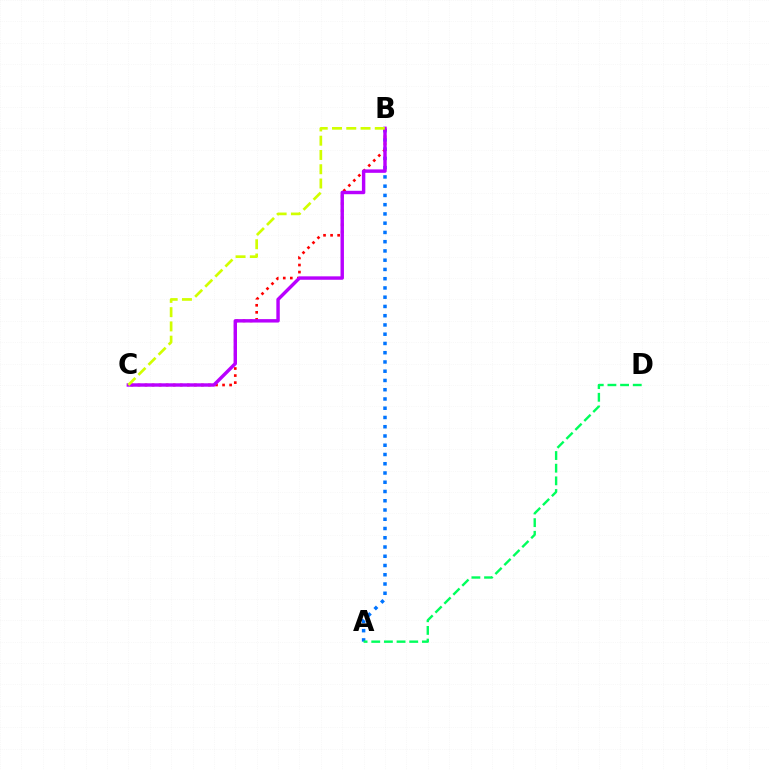{('A', 'B'): [{'color': '#0074ff', 'line_style': 'dotted', 'thickness': 2.51}], ('B', 'C'): [{'color': '#ff0000', 'line_style': 'dotted', 'thickness': 1.92}, {'color': '#b900ff', 'line_style': 'solid', 'thickness': 2.46}, {'color': '#d1ff00', 'line_style': 'dashed', 'thickness': 1.94}], ('A', 'D'): [{'color': '#00ff5c', 'line_style': 'dashed', 'thickness': 1.72}]}